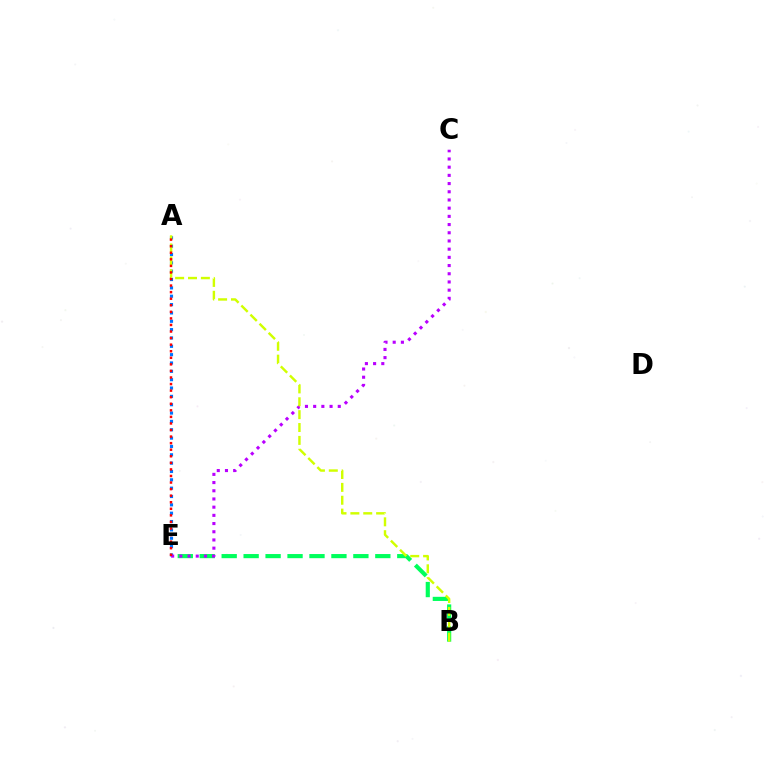{('B', 'E'): [{'color': '#00ff5c', 'line_style': 'dashed', 'thickness': 2.98}], ('A', 'E'): [{'color': '#0074ff', 'line_style': 'dotted', 'thickness': 2.27}, {'color': '#ff0000', 'line_style': 'dotted', 'thickness': 1.78}], ('C', 'E'): [{'color': '#b900ff', 'line_style': 'dotted', 'thickness': 2.23}], ('A', 'B'): [{'color': '#d1ff00', 'line_style': 'dashed', 'thickness': 1.75}]}